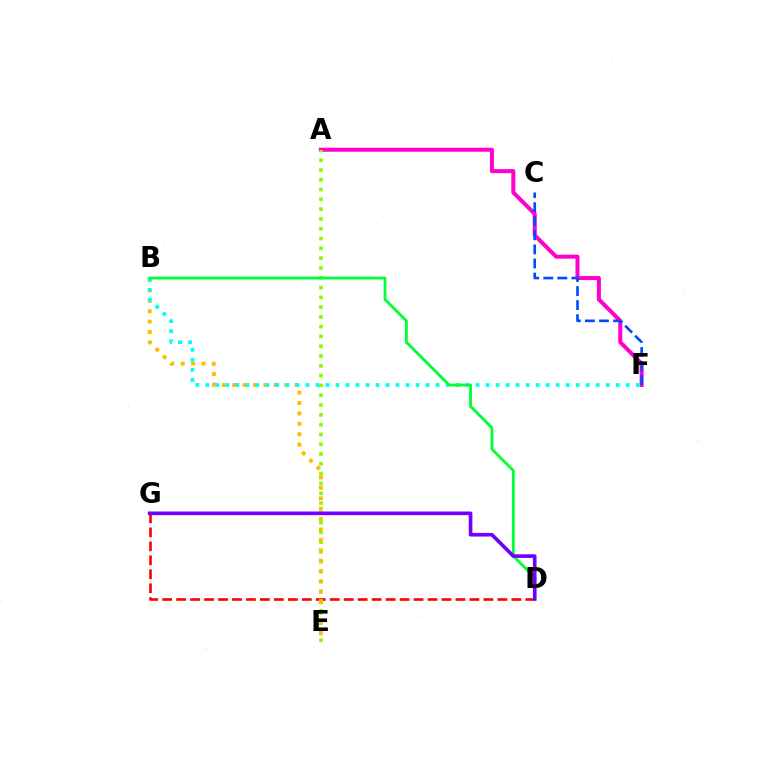{('D', 'G'): [{'color': '#ff0000', 'line_style': 'dashed', 'thickness': 1.9}, {'color': '#7200ff', 'line_style': 'solid', 'thickness': 2.63}], ('A', 'F'): [{'color': '#ff00cf', 'line_style': 'solid', 'thickness': 2.9}], ('C', 'F'): [{'color': '#004bff', 'line_style': 'dashed', 'thickness': 1.91}], ('A', 'E'): [{'color': '#84ff00', 'line_style': 'dotted', 'thickness': 2.66}], ('B', 'E'): [{'color': '#ffbd00', 'line_style': 'dotted', 'thickness': 2.83}], ('B', 'F'): [{'color': '#00fff6', 'line_style': 'dotted', 'thickness': 2.72}], ('B', 'D'): [{'color': '#00ff39', 'line_style': 'solid', 'thickness': 2.04}]}